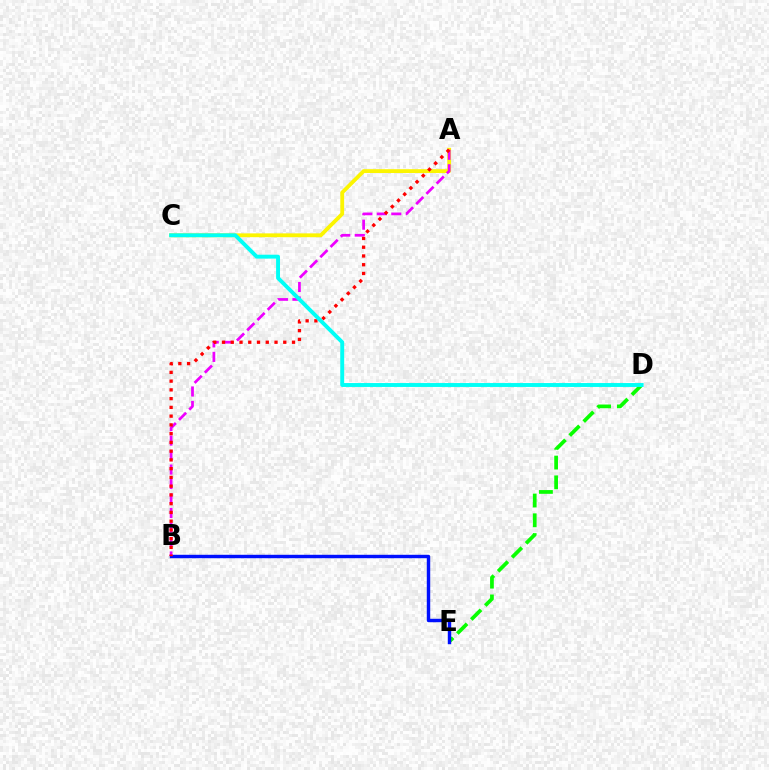{('D', 'E'): [{'color': '#08ff00', 'line_style': 'dashed', 'thickness': 2.69}], ('A', 'C'): [{'color': '#fcf500', 'line_style': 'solid', 'thickness': 2.75}], ('B', 'E'): [{'color': '#0010ff', 'line_style': 'solid', 'thickness': 2.46}], ('A', 'B'): [{'color': '#ee00ff', 'line_style': 'dashed', 'thickness': 1.97}, {'color': '#ff0000', 'line_style': 'dotted', 'thickness': 2.38}], ('C', 'D'): [{'color': '#00fff6', 'line_style': 'solid', 'thickness': 2.82}]}